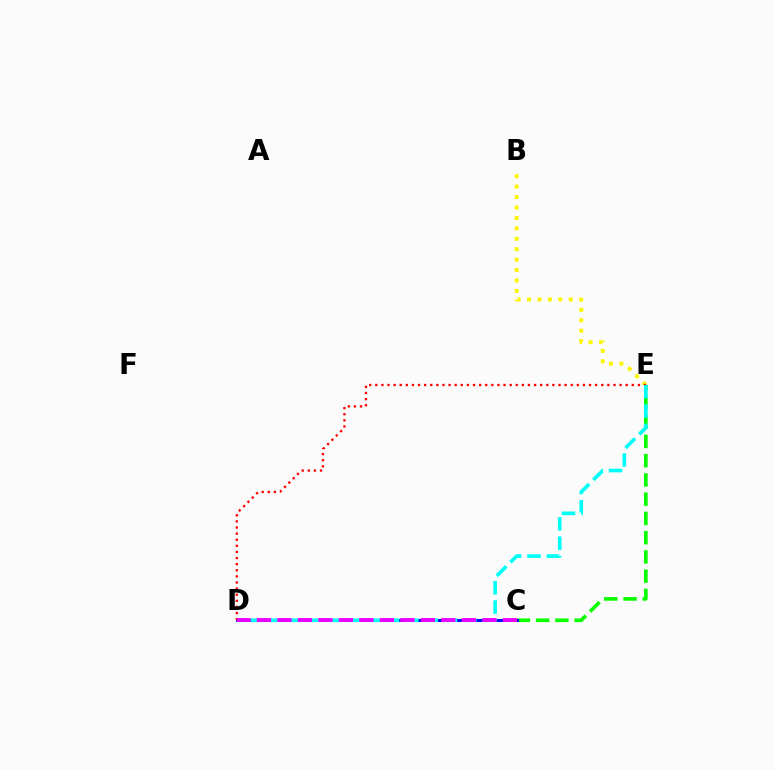{('B', 'E'): [{'color': '#fcf500', 'line_style': 'dotted', 'thickness': 2.83}], ('C', 'E'): [{'color': '#08ff00', 'line_style': 'dashed', 'thickness': 2.61}], ('C', 'D'): [{'color': '#0010ff', 'line_style': 'solid', 'thickness': 2.15}, {'color': '#ee00ff', 'line_style': 'dashed', 'thickness': 2.78}], ('D', 'E'): [{'color': '#ff0000', 'line_style': 'dotted', 'thickness': 1.66}, {'color': '#00fff6', 'line_style': 'dashed', 'thickness': 2.62}]}